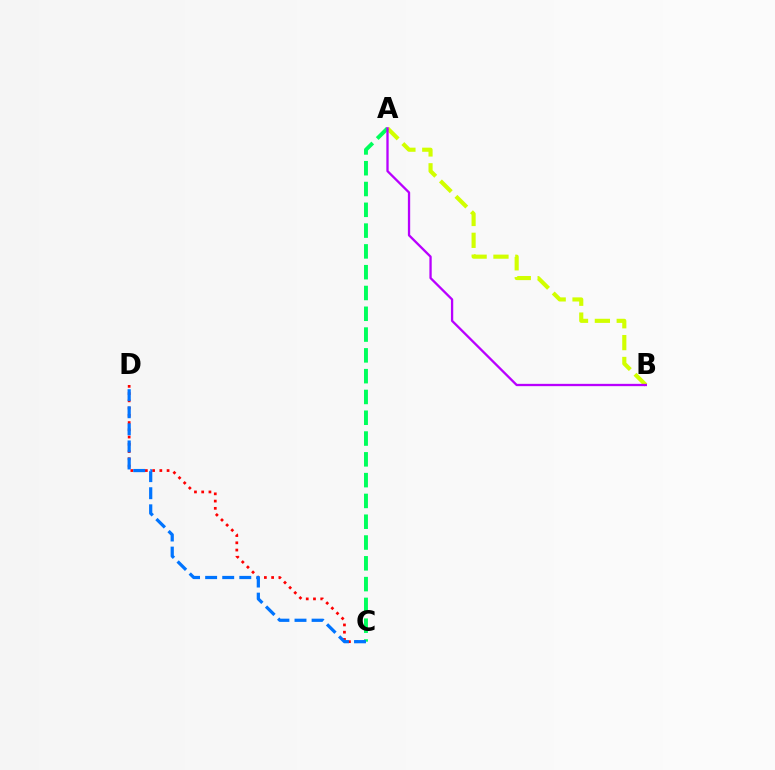{('A', 'B'): [{'color': '#d1ff00', 'line_style': 'dashed', 'thickness': 2.97}, {'color': '#b900ff', 'line_style': 'solid', 'thickness': 1.66}], ('C', 'D'): [{'color': '#ff0000', 'line_style': 'dotted', 'thickness': 1.97}, {'color': '#0074ff', 'line_style': 'dashed', 'thickness': 2.32}], ('A', 'C'): [{'color': '#00ff5c', 'line_style': 'dashed', 'thickness': 2.82}]}